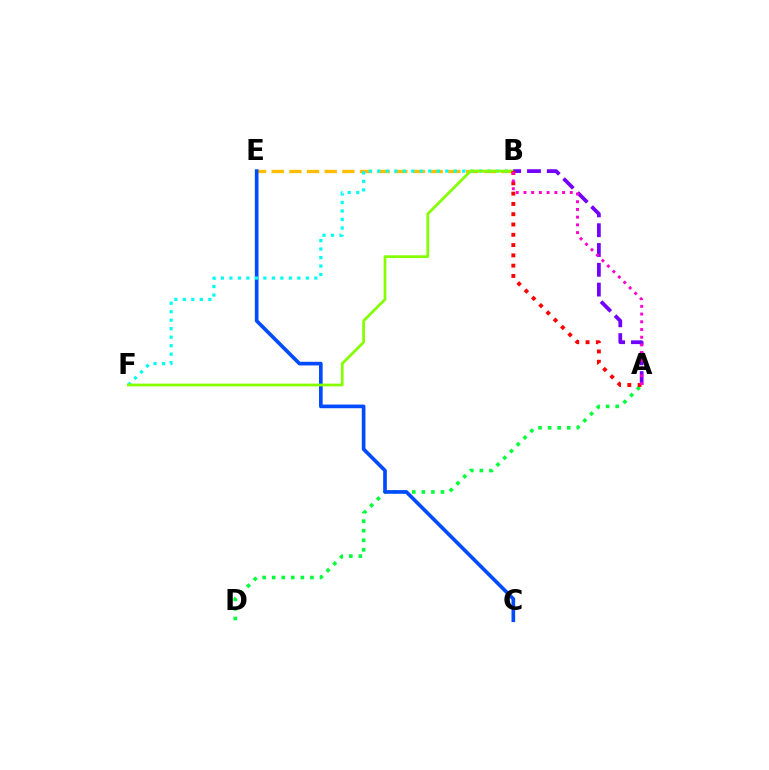{('B', 'E'): [{'color': '#ffbd00', 'line_style': 'dashed', 'thickness': 2.4}], ('A', 'D'): [{'color': '#00ff39', 'line_style': 'dotted', 'thickness': 2.6}], ('C', 'E'): [{'color': '#004bff', 'line_style': 'solid', 'thickness': 2.64}], ('B', 'F'): [{'color': '#00fff6', 'line_style': 'dotted', 'thickness': 2.31}, {'color': '#84ff00', 'line_style': 'solid', 'thickness': 1.97}], ('A', 'B'): [{'color': '#7200ff', 'line_style': 'dashed', 'thickness': 2.69}, {'color': '#ff0000', 'line_style': 'dotted', 'thickness': 2.8}, {'color': '#ff00cf', 'line_style': 'dotted', 'thickness': 2.1}]}